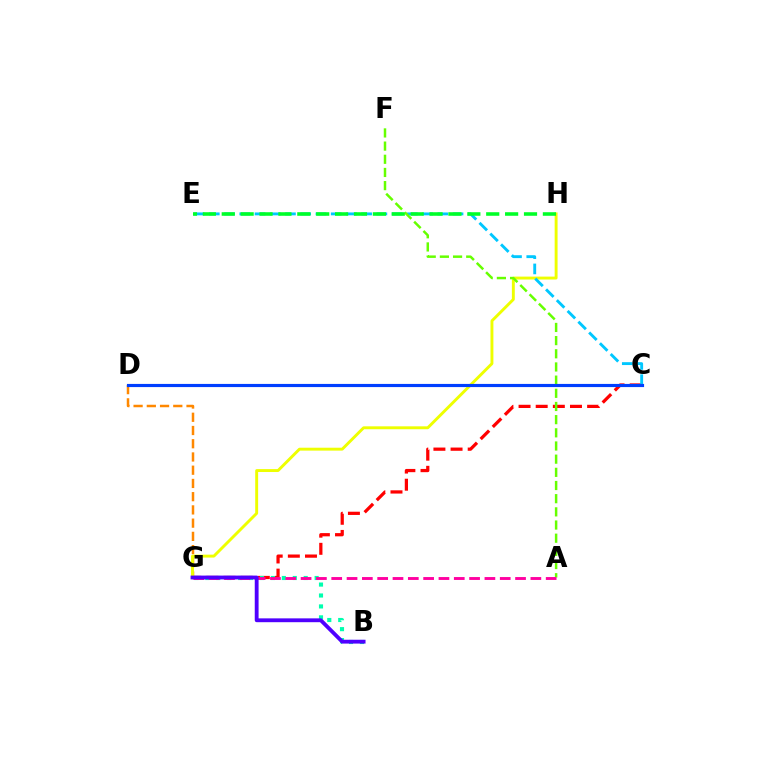{('D', 'G'): [{'color': '#ff8800', 'line_style': 'dashed', 'thickness': 1.8}], ('C', 'G'): [{'color': '#ff0000', 'line_style': 'dashed', 'thickness': 2.33}], ('G', 'H'): [{'color': '#eeff00', 'line_style': 'solid', 'thickness': 2.1}], ('C', 'D'): [{'color': '#d600ff', 'line_style': 'dotted', 'thickness': 2.04}, {'color': '#003fff', 'line_style': 'solid', 'thickness': 2.27}], ('C', 'E'): [{'color': '#00c7ff', 'line_style': 'dashed', 'thickness': 2.07}], ('B', 'G'): [{'color': '#00ffaf', 'line_style': 'dotted', 'thickness': 2.97}, {'color': '#4f00ff', 'line_style': 'solid', 'thickness': 2.76}], ('A', 'F'): [{'color': '#66ff00', 'line_style': 'dashed', 'thickness': 1.79}], ('A', 'G'): [{'color': '#ff00a0', 'line_style': 'dashed', 'thickness': 2.08}], ('E', 'H'): [{'color': '#00ff27', 'line_style': 'dashed', 'thickness': 2.57}]}